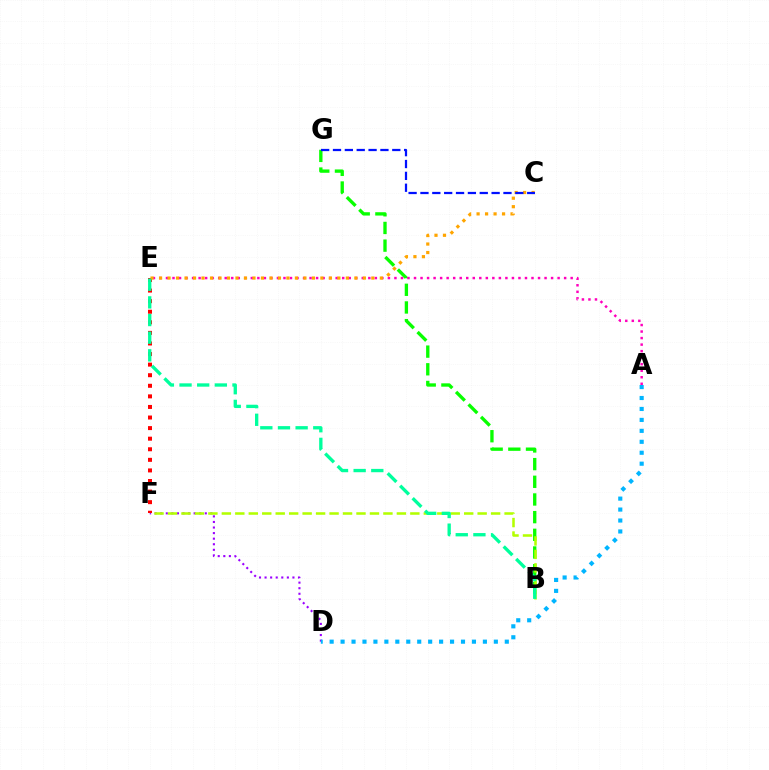{('D', 'F'): [{'color': '#9b00ff', 'line_style': 'dotted', 'thickness': 1.51}], ('E', 'F'): [{'color': '#ff0000', 'line_style': 'dotted', 'thickness': 2.87}], ('B', 'G'): [{'color': '#08ff00', 'line_style': 'dashed', 'thickness': 2.4}], ('A', 'D'): [{'color': '#00b5ff', 'line_style': 'dotted', 'thickness': 2.97}], ('B', 'F'): [{'color': '#b3ff00', 'line_style': 'dashed', 'thickness': 1.83}], ('A', 'E'): [{'color': '#ff00bd', 'line_style': 'dotted', 'thickness': 1.77}], ('C', 'E'): [{'color': '#ffa500', 'line_style': 'dotted', 'thickness': 2.31}], ('B', 'E'): [{'color': '#00ff9d', 'line_style': 'dashed', 'thickness': 2.4}], ('C', 'G'): [{'color': '#0010ff', 'line_style': 'dashed', 'thickness': 1.61}]}